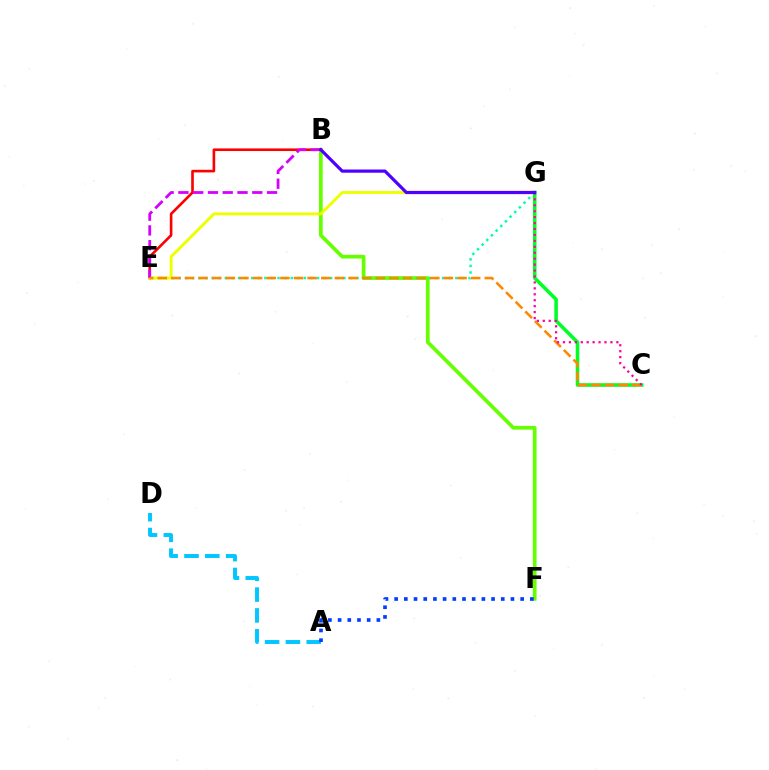{('B', 'F'): [{'color': '#66ff00', 'line_style': 'solid', 'thickness': 2.67}], ('A', 'D'): [{'color': '#00c7ff', 'line_style': 'dashed', 'thickness': 2.83}], ('E', 'G'): [{'color': '#00ffaf', 'line_style': 'dotted', 'thickness': 1.79}, {'color': '#eeff00', 'line_style': 'solid', 'thickness': 2.1}], ('B', 'E'): [{'color': '#ff0000', 'line_style': 'solid', 'thickness': 1.89}, {'color': '#d600ff', 'line_style': 'dashed', 'thickness': 2.01}], ('A', 'F'): [{'color': '#003fff', 'line_style': 'dotted', 'thickness': 2.63}], ('C', 'G'): [{'color': '#00ff27', 'line_style': 'solid', 'thickness': 2.56}, {'color': '#ff00a0', 'line_style': 'dotted', 'thickness': 1.61}], ('C', 'E'): [{'color': '#ff8800', 'line_style': 'dashed', 'thickness': 1.85}], ('B', 'G'): [{'color': '#4f00ff', 'line_style': 'solid', 'thickness': 2.31}]}